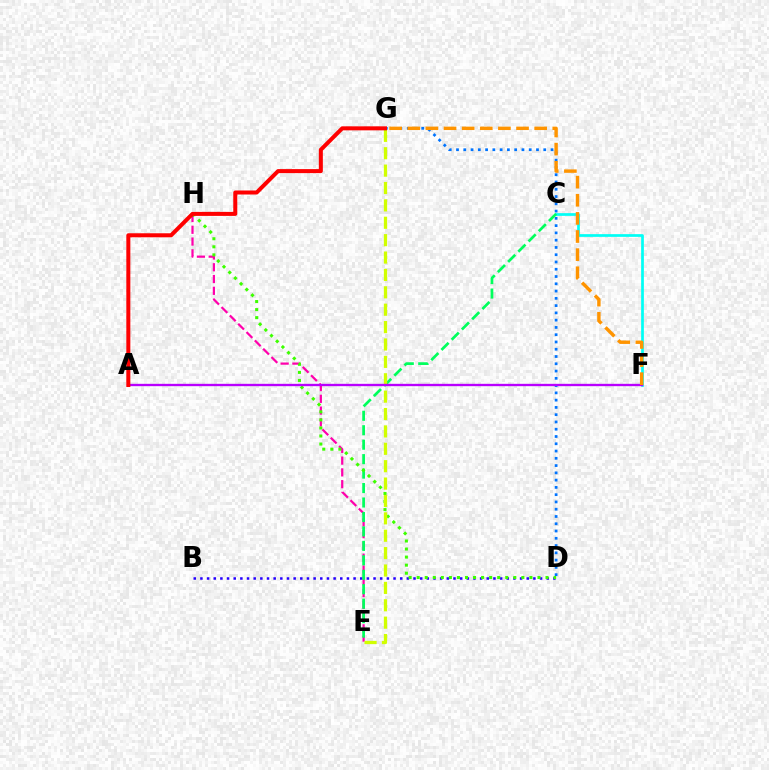{('D', 'G'): [{'color': '#0074ff', 'line_style': 'dotted', 'thickness': 1.98}], ('B', 'D'): [{'color': '#2500ff', 'line_style': 'dotted', 'thickness': 1.81}], ('E', 'H'): [{'color': '#ff00ac', 'line_style': 'dashed', 'thickness': 1.6}], ('C', 'F'): [{'color': '#00fff6', 'line_style': 'solid', 'thickness': 1.95}], ('C', 'E'): [{'color': '#00ff5c', 'line_style': 'dashed', 'thickness': 1.96}], ('D', 'H'): [{'color': '#3dff00', 'line_style': 'dotted', 'thickness': 2.19}], ('E', 'G'): [{'color': '#d1ff00', 'line_style': 'dashed', 'thickness': 2.36}], ('A', 'F'): [{'color': '#b900ff', 'line_style': 'solid', 'thickness': 1.69}], ('F', 'G'): [{'color': '#ff9400', 'line_style': 'dashed', 'thickness': 2.46}], ('A', 'G'): [{'color': '#ff0000', 'line_style': 'solid', 'thickness': 2.89}]}